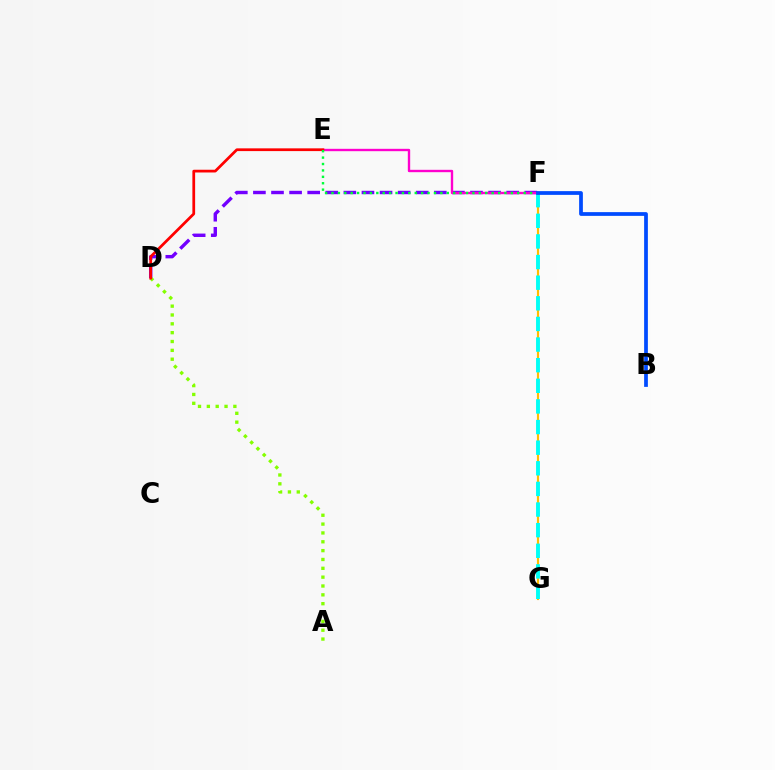{('D', 'F'): [{'color': '#7200ff', 'line_style': 'dashed', 'thickness': 2.46}], ('F', 'G'): [{'color': '#ffbd00', 'line_style': 'solid', 'thickness': 1.54}, {'color': '#00fff6', 'line_style': 'dashed', 'thickness': 2.8}], ('E', 'F'): [{'color': '#ff00cf', 'line_style': 'solid', 'thickness': 1.71}, {'color': '#00ff39', 'line_style': 'dotted', 'thickness': 1.74}], ('A', 'D'): [{'color': '#84ff00', 'line_style': 'dotted', 'thickness': 2.4}], ('D', 'E'): [{'color': '#ff0000', 'line_style': 'solid', 'thickness': 1.97}], ('B', 'F'): [{'color': '#004bff', 'line_style': 'solid', 'thickness': 2.7}]}